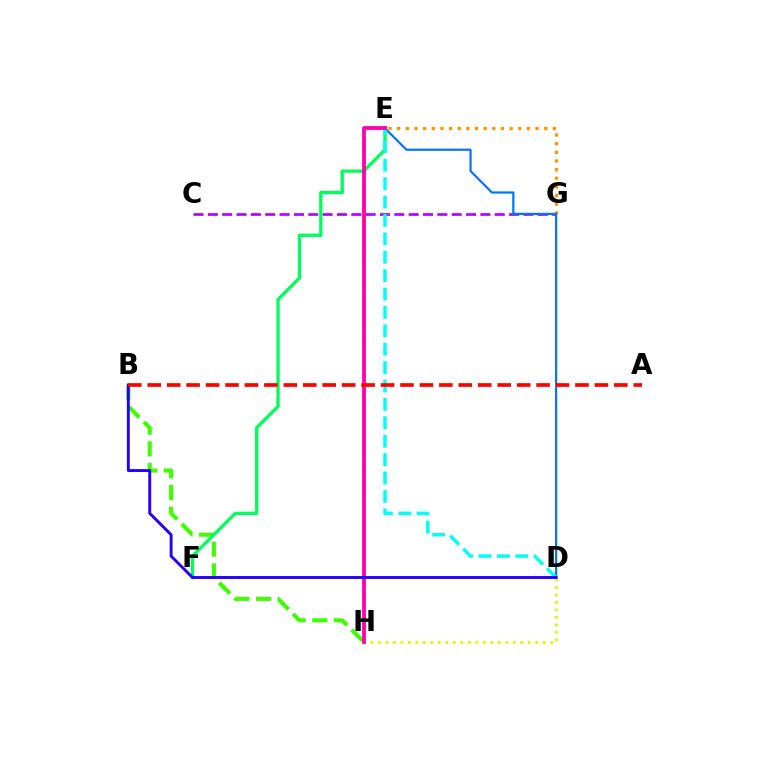{('B', 'H'): [{'color': '#3dff00', 'line_style': 'dashed', 'thickness': 2.95}], ('E', 'G'): [{'color': '#ff9400', 'line_style': 'dotted', 'thickness': 2.35}], ('C', 'G'): [{'color': '#b900ff', 'line_style': 'dashed', 'thickness': 1.95}], ('E', 'F'): [{'color': '#00ff5c', 'line_style': 'solid', 'thickness': 2.38}], ('D', 'H'): [{'color': '#d1ff00', 'line_style': 'dotted', 'thickness': 2.04}], ('D', 'E'): [{'color': '#0074ff', 'line_style': 'solid', 'thickness': 1.58}, {'color': '#00fff6', 'line_style': 'dashed', 'thickness': 2.5}], ('E', 'H'): [{'color': '#ff00ac', 'line_style': 'solid', 'thickness': 2.75}], ('B', 'D'): [{'color': '#2500ff', 'line_style': 'solid', 'thickness': 2.09}], ('A', 'B'): [{'color': '#ff0000', 'line_style': 'dashed', 'thickness': 2.64}]}